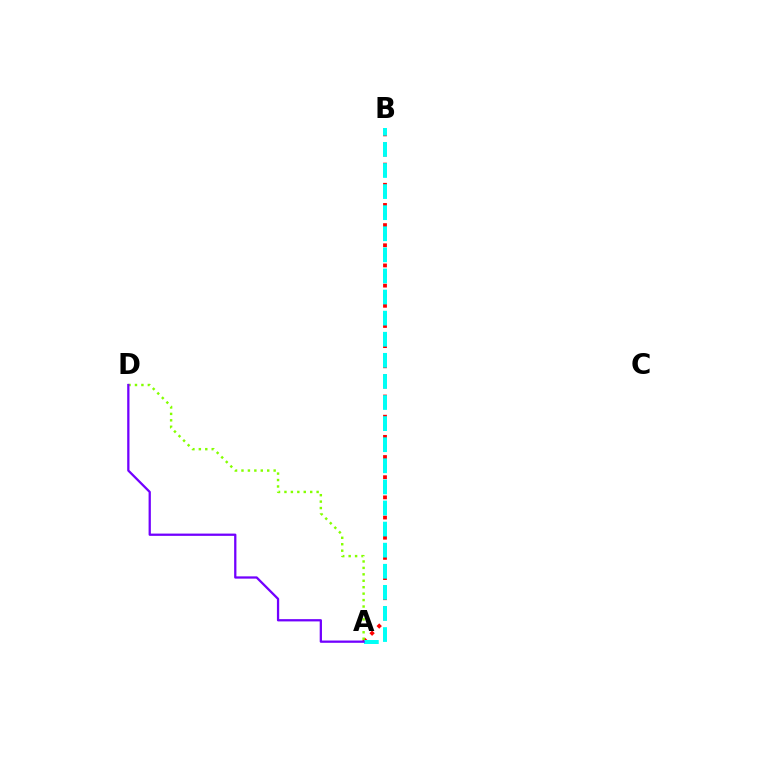{('A', 'B'): [{'color': '#ff0000', 'line_style': 'dotted', 'thickness': 2.74}, {'color': '#00fff6', 'line_style': 'dashed', 'thickness': 2.87}], ('A', 'D'): [{'color': '#84ff00', 'line_style': 'dotted', 'thickness': 1.75}, {'color': '#7200ff', 'line_style': 'solid', 'thickness': 1.64}]}